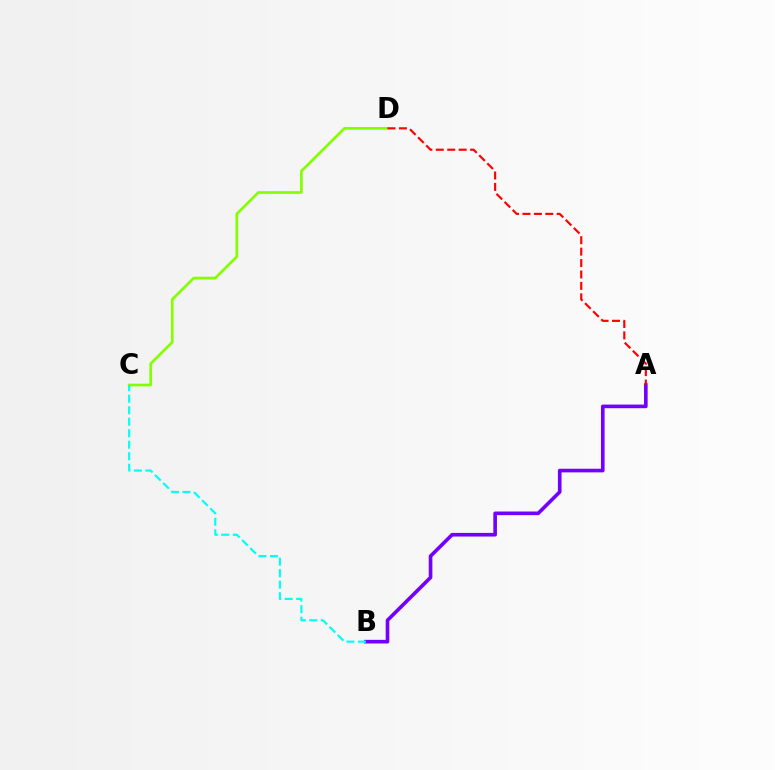{('A', 'B'): [{'color': '#7200ff', 'line_style': 'solid', 'thickness': 2.61}], ('C', 'D'): [{'color': '#84ff00', 'line_style': 'solid', 'thickness': 1.94}], ('B', 'C'): [{'color': '#00fff6', 'line_style': 'dashed', 'thickness': 1.56}], ('A', 'D'): [{'color': '#ff0000', 'line_style': 'dashed', 'thickness': 1.55}]}